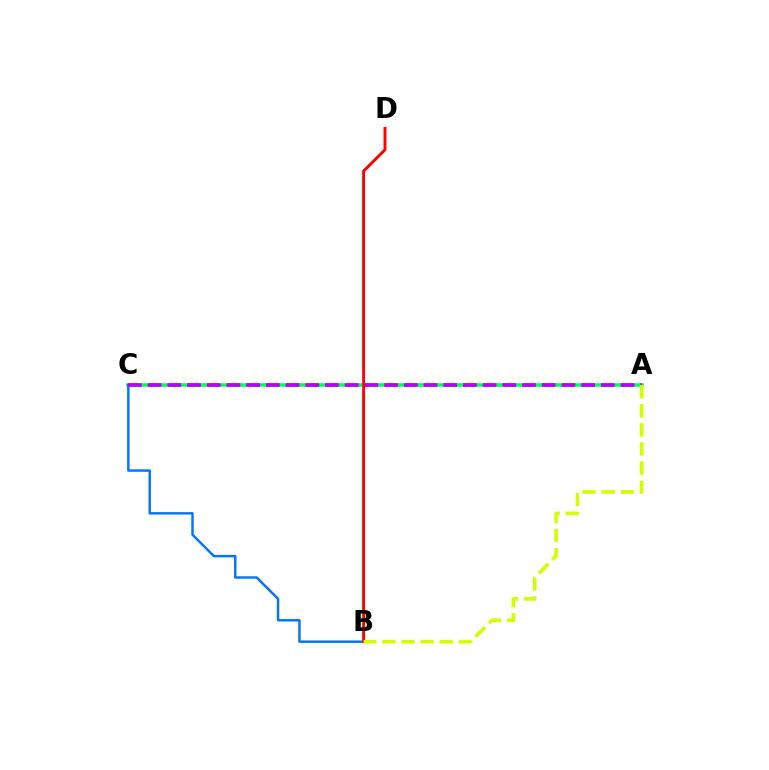{('A', 'C'): [{'color': '#00ff5c', 'line_style': 'solid', 'thickness': 2.56}, {'color': '#b900ff', 'line_style': 'dashed', 'thickness': 2.68}], ('B', 'C'): [{'color': '#0074ff', 'line_style': 'solid', 'thickness': 1.76}], ('B', 'D'): [{'color': '#ff0000', 'line_style': 'solid', 'thickness': 2.08}], ('A', 'B'): [{'color': '#d1ff00', 'line_style': 'dashed', 'thickness': 2.6}]}